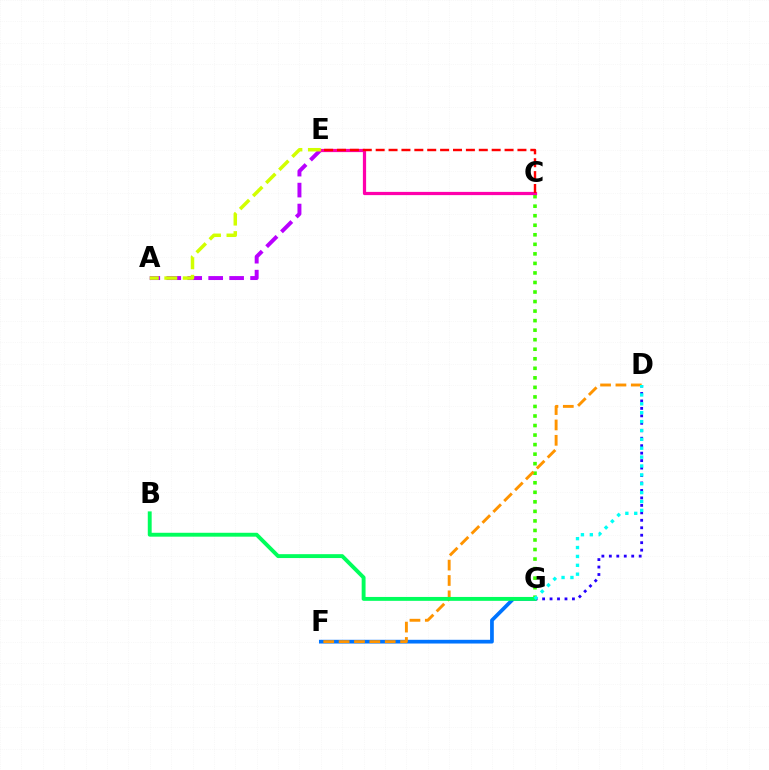{('A', 'E'): [{'color': '#b900ff', 'line_style': 'dashed', 'thickness': 2.85}, {'color': '#d1ff00', 'line_style': 'dashed', 'thickness': 2.51}], ('C', 'G'): [{'color': '#3dff00', 'line_style': 'dotted', 'thickness': 2.59}], ('F', 'G'): [{'color': '#0074ff', 'line_style': 'solid', 'thickness': 2.68}], ('D', 'F'): [{'color': '#ff9400', 'line_style': 'dashed', 'thickness': 2.09}], ('C', 'E'): [{'color': '#ff00ac', 'line_style': 'solid', 'thickness': 2.33}, {'color': '#ff0000', 'line_style': 'dashed', 'thickness': 1.75}], ('D', 'G'): [{'color': '#2500ff', 'line_style': 'dotted', 'thickness': 2.03}, {'color': '#00fff6', 'line_style': 'dotted', 'thickness': 2.41}], ('B', 'G'): [{'color': '#00ff5c', 'line_style': 'solid', 'thickness': 2.8}]}